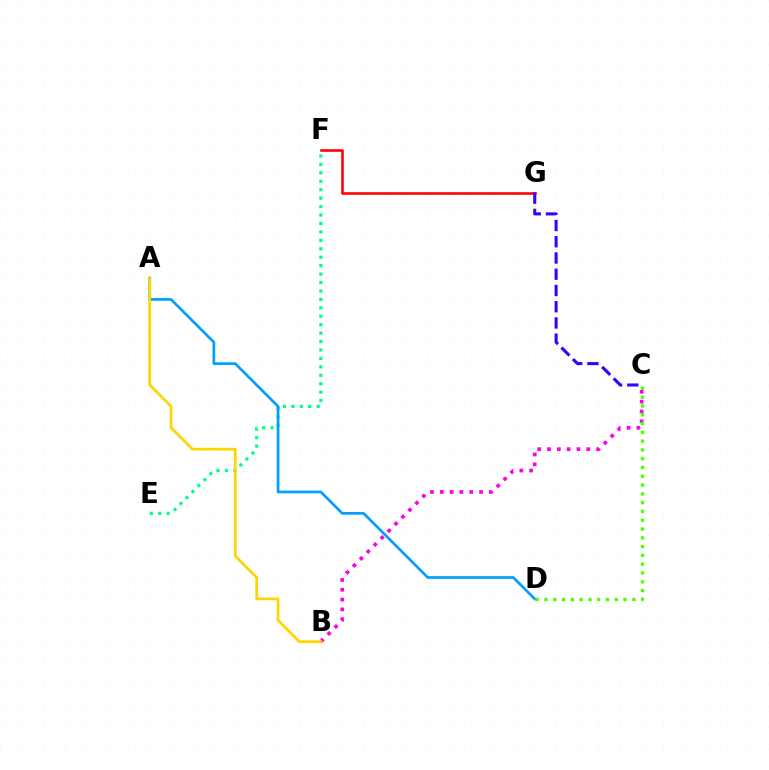{('E', 'F'): [{'color': '#00ff86', 'line_style': 'dotted', 'thickness': 2.29}], ('A', 'D'): [{'color': '#009eff', 'line_style': 'solid', 'thickness': 1.93}], ('B', 'C'): [{'color': '#ff00ed', 'line_style': 'dotted', 'thickness': 2.67}], ('F', 'G'): [{'color': '#ff0000', 'line_style': 'solid', 'thickness': 1.85}], ('C', 'D'): [{'color': '#4fff00', 'line_style': 'dotted', 'thickness': 2.39}], ('A', 'B'): [{'color': '#ffd500', 'line_style': 'solid', 'thickness': 1.97}], ('C', 'G'): [{'color': '#3700ff', 'line_style': 'dashed', 'thickness': 2.21}]}